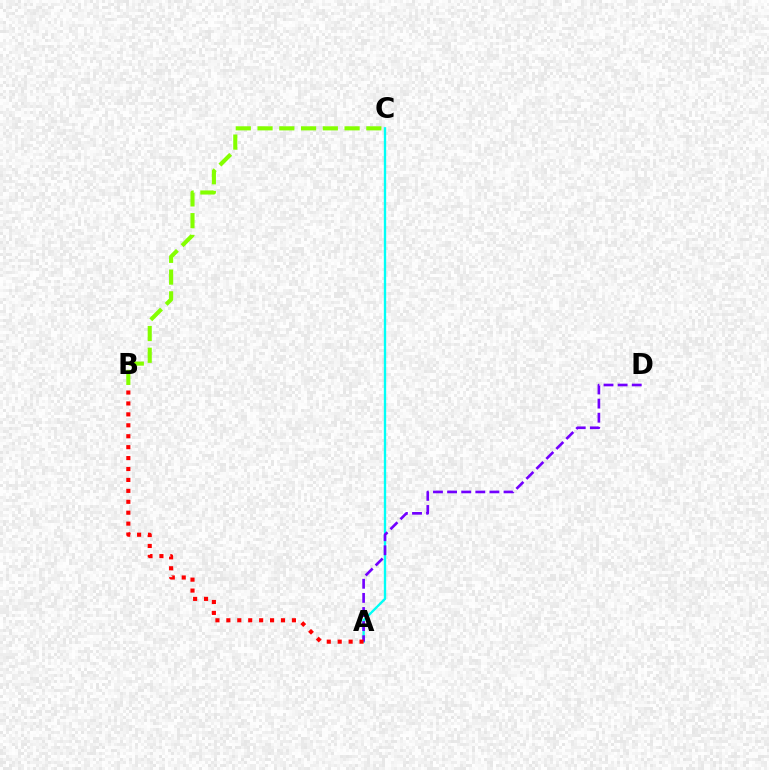{('A', 'C'): [{'color': '#00fff6', 'line_style': 'solid', 'thickness': 1.69}], ('B', 'C'): [{'color': '#84ff00', 'line_style': 'dashed', 'thickness': 2.96}], ('A', 'D'): [{'color': '#7200ff', 'line_style': 'dashed', 'thickness': 1.92}], ('A', 'B'): [{'color': '#ff0000', 'line_style': 'dotted', 'thickness': 2.97}]}